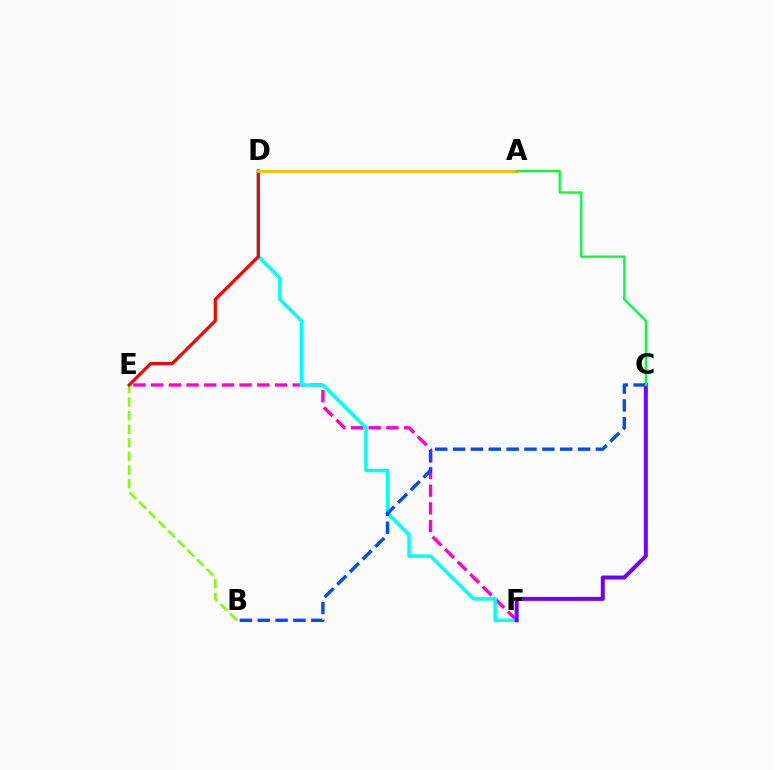{('E', 'F'): [{'color': '#ff00cf', 'line_style': 'dashed', 'thickness': 2.4}], ('D', 'F'): [{'color': '#00fff6', 'line_style': 'solid', 'thickness': 2.5}], ('B', 'C'): [{'color': '#004bff', 'line_style': 'dashed', 'thickness': 2.43}], ('B', 'E'): [{'color': '#84ff00', 'line_style': 'dashed', 'thickness': 1.85}], ('C', 'F'): [{'color': '#7200ff', 'line_style': 'solid', 'thickness': 2.87}], ('D', 'E'): [{'color': '#ff0000', 'line_style': 'solid', 'thickness': 2.31}], ('A', 'D'): [{'color': '#ffbd00', 'line_style': 'solid', 'thickness': 2.04}], ('A', 'C'): [{'color': '#00ff39', 'line_style': 'solid', 'thickness': 1.63}]}